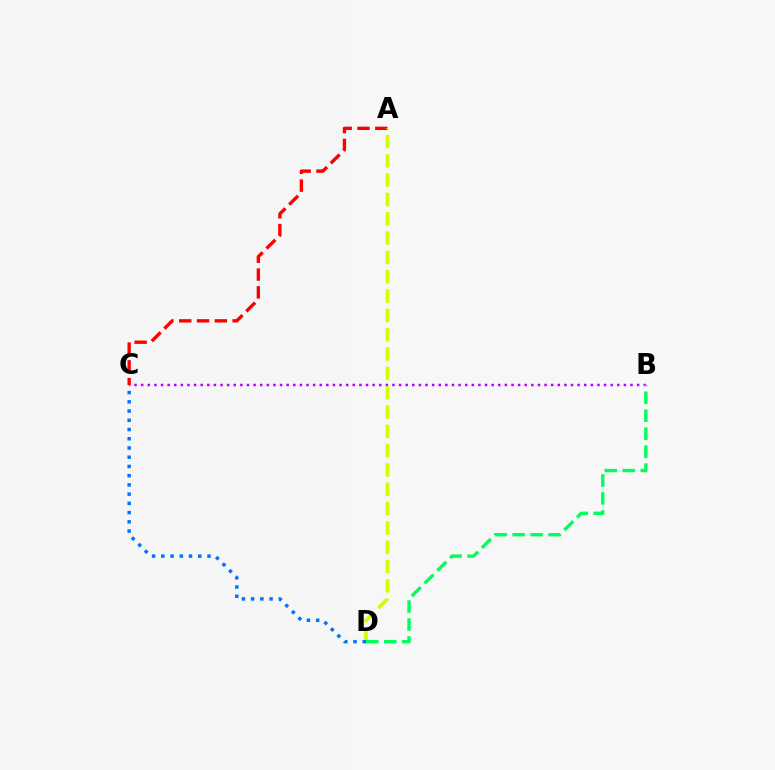{('A', 'C'): [{'color': '#ff0000', 'line_style': 'dashed', 'thickness': 2.42}], ('B', 'C'): [{'color': '#b900ff', 'line_style': 'dotted', 'thickness': 1.8}], ('A', 'D'): [{'color': '#d1ff00', 'line_style': 'dashed', 'thickness': 2.62}], ('C', 'D'): [{'color': '#0074ff', 'line_style': 'dotted', 'thickness': 2.51}], ('B', 'D'): [{'color': '#00ff5c', 'line_style': 'dashed', 'thickness': 2.44}]}